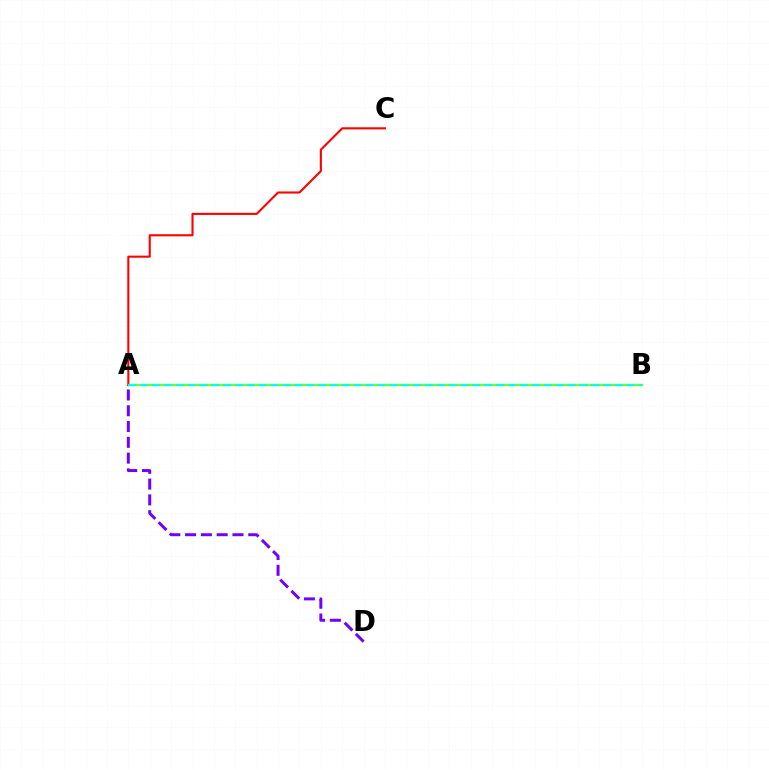{('A', 'B'): [{'color': '#84ff00', 'line_style': 'solid', 'thickness': 1.64}, {'color': '#00fff6', 'line_style': 'dashed', 'thickness': 1.61}], ('A', 'C'): [{'color': '#ff0000', 'line_style': 'solid', 'thickness': 1.5}], ('A', 'D'): [{'color': '#7200ff', 'line_style': 'dashed', 'thickness': 2.15}]}